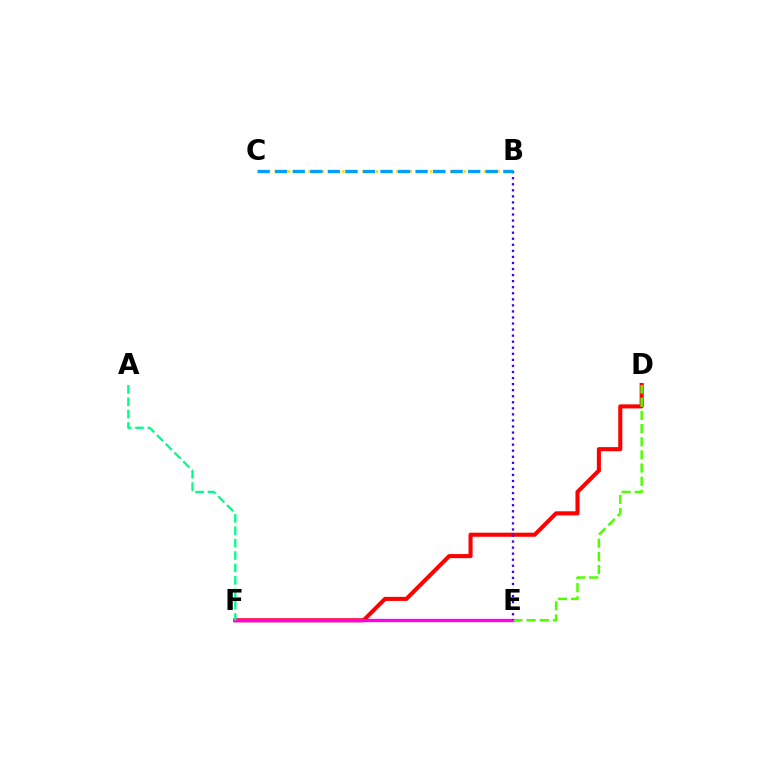{('B', 'C'): [{'color': '#ffd500', 'line_style': 'dotted', 'thickness': 1.84}, {'color': '#009eff', 'line_style': 'dashed', 'thickness': 2.38}], ('D', 'F'): [{'color': '#ff0000', 'line_style': 'solid', 'thickness': 2.93}], ('E', 'F'): [{'color': '#ff00ed', 'line_style': 'solid', 'thickness': 2.38}], ('D', 'E'): [{'color': '#4fff00', 'line_style': 'dashed', 'thickness': 1.79}], ('B', 'E'): [{'color': '#3700ff', 'line_style': 'dotted', 'thickness': 1.65}], ('A', 'F'): [{'color': '#00ff86', 'line_style': 'dashed', 'thickness': 1.68}]}